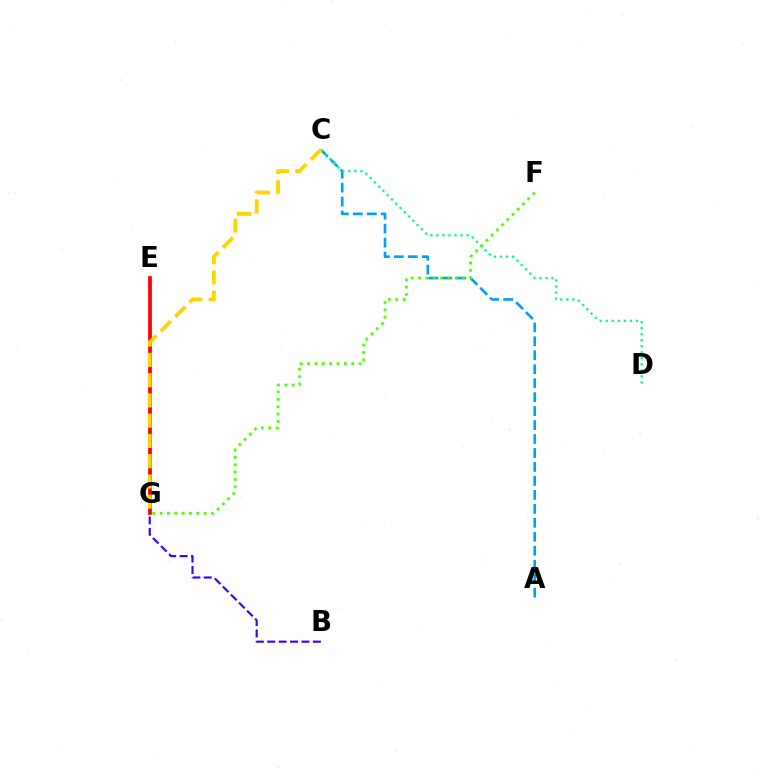{('A', 'C'): [{'color': '#009eff', 'line_style': 'dashed', 'thickness': 1.9}], ('B', 'G'): [{'color': '#3700ff', 'line_style': 'dashed', 'thickness': 1.55}], ('C', 'D'): [{'color': '#00ff86', 'line_style': 'dotted', 'thickness': 1.64}], ('E', 'G'): [{'color': '#ff00ed', 'line_style': 'solid', 'thickness': 1.6}, {'color': '#ff0000', 'line_style': 'solid', 'thickness': 2.67}], ('F', 'G'): [{'color': '#4fff00', 'line_style': 'dotted', 'thickness': 2.0}], ('C', 'G'): [{'color': '#ffd500', 'line_style': 'dashed', 'thickness': 2.75}]}